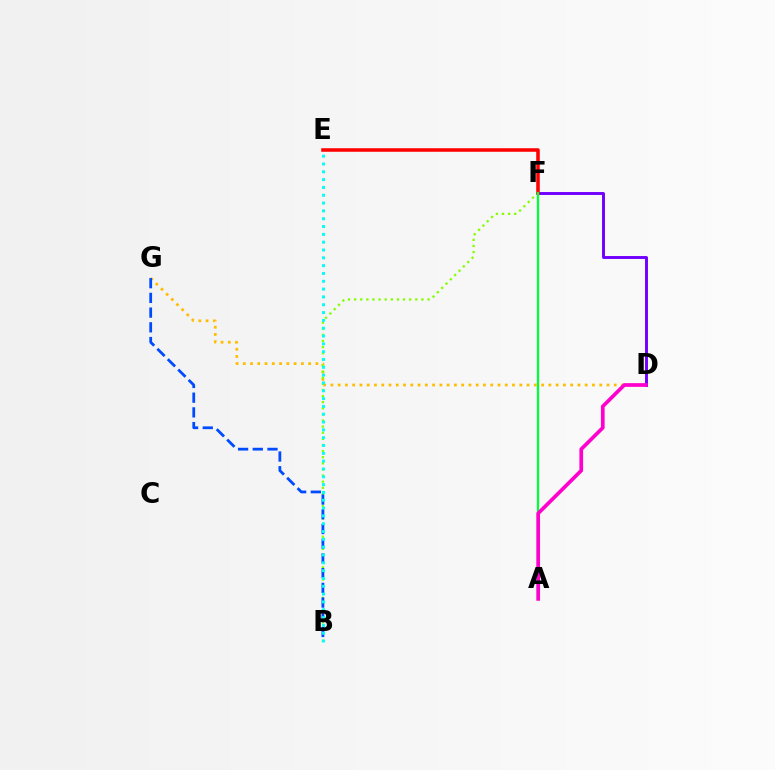{('D', 'G'): [{'color': '#ffbd00', 'line_style': 'dotted', 'thickness': 1.97}], ('B', 'F'): [{'color': '#84ff00', 'line_style': 'dotted', 'thickness': 1.66}], ('D', 'F'): [{'color': '#7200ff', 'line_style': 'solid', 'thickness': 2.11}], ('E', 'F'): [{'color': '#ff0000', 'line_style': 'solid', 'thickness': 2.55}], ('B', 'G'): [{'color': '#004bff', 'line_style': 'dashed', 'thickness': 2.0}], ('B', 'E'): [{'color': '#00fff6', 'line_style': 'dotted', 'thickness': 2.12}], ('A', 'F'): [{'color': '#00ff39', 'line_style': 'solid', 'thickness': 1.63}], ('A', 'D'): [{'color': '#ff00cf', 'line_style': 'solid', 'thickness': 2.66}]}